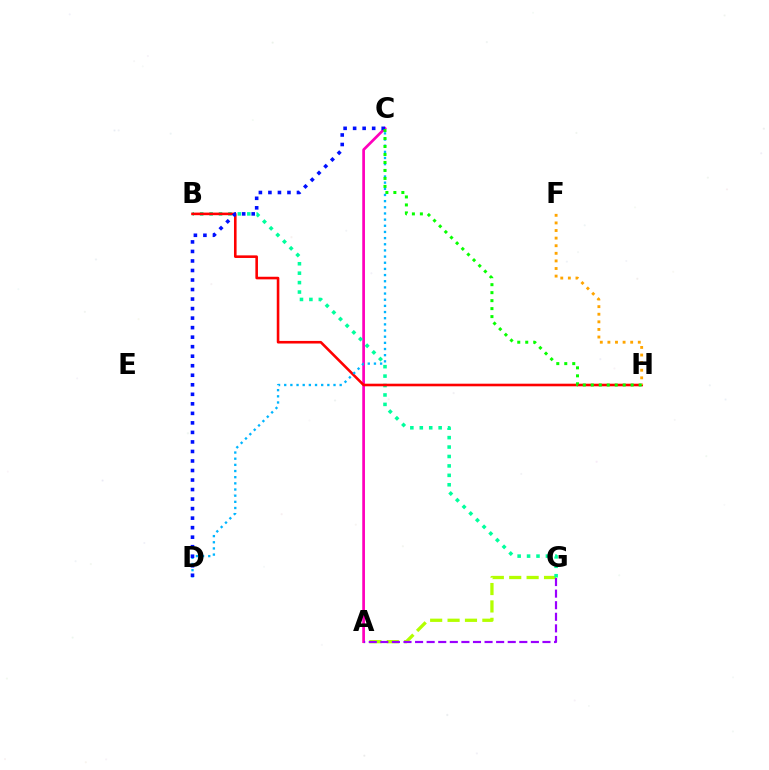{('A', 'G'): [{'color': '#b3ff00', 'line_style': 'dashed', 'thickness': 2.36}, {'color': '#9b00ff', 'line_style': 'dashed', 'thickness': 1.57}], ('A', 'C'): [{'color': '#ff00bd', 'line_style': 'solid', 'thickness': 1.95}], ('B', 'G'): [{'color': '#00ff9d', 'line_style': 'dotted', 'thickness': 2.56}], ('B', 'H'): [{'color': '#ff0000', 'line_style': 'solid', 'thickness': 1.87}], ('C', 'D'): [{'color': '#00b5ff', 'line_style': 'dotted', 'thickness': 1.67}, {'color': '#0010ff', 'line_style': 'dotted', 'thickness': 2.59}], ('F', 'H'): [{'color': '#ffa500', 'line_style': 'dotted', 'thickness': 2.06}], ('C', 'H'): [{'color': '#08ff00', 'line_style': 'dotted', 'thickness': 2.17}]}